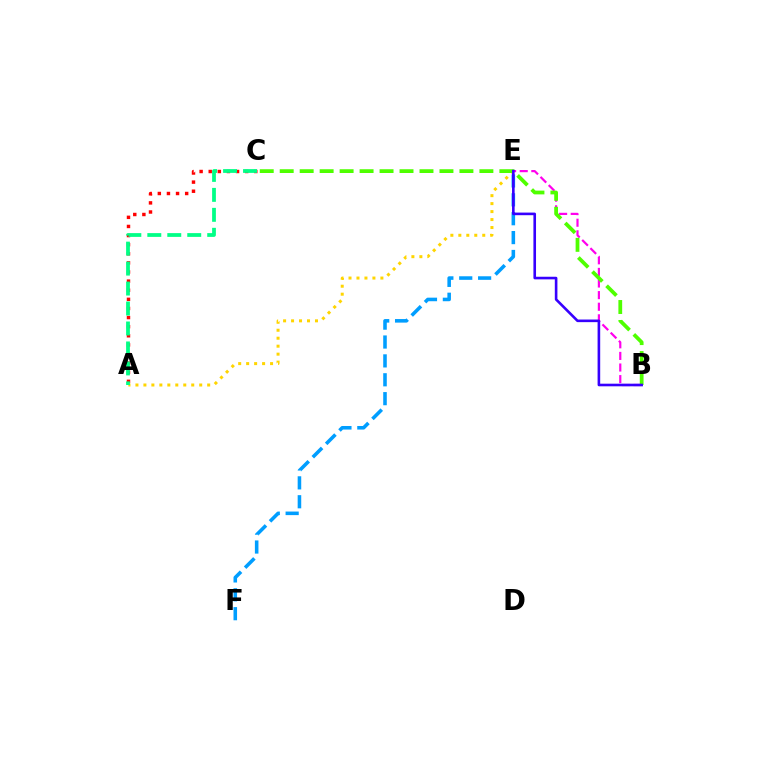{('A', 'C'): [{'color': '#ff0000', 'line_style': 'dotted', 'thickness': 2.48}, {'color': '#00ff86', 'line_style': 'dashed', 'thickness': 2.71}], ('B', 'E'): [{'color': '#ff00ed', 'line_style': 'dashed', 'thickness': 1.58}, {'color': '#3700ff', 'line_style': 'solid', 'thickness': 1.88}], ('A', 'E'): [{'color': '#ffd500', 'line_style': 'dotted', 'thickness': 2.17}], ('E', 'F'): [{'color': '#009eff', 'line_style': 'dashed', 'thickness': 2.57}], ('B', 'C'): [{'color': '#4fff00', 'line_style': 'dashed', 'thickness': 2.71}]}